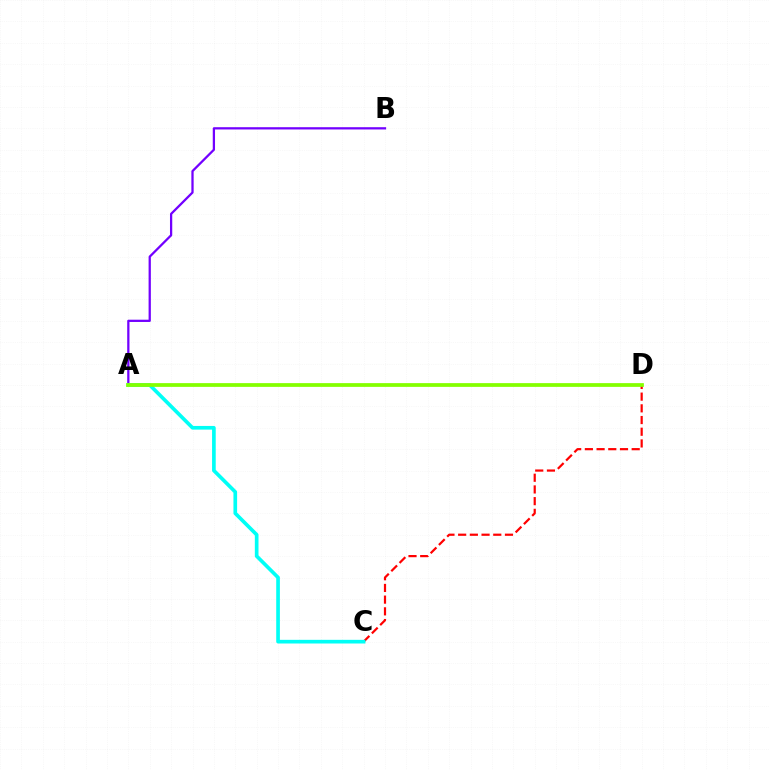{('C', 'D'): [{'color': '#ff0000', 'line_style': 'dashed', 'thickness': 1.59}], ('A', 'B'): [{'color': '#7200ff', 'line_style': 'solid', 'thickness': 1.63}], ('A', 'C'): [{'color': '#00fff6', 'line_style': 'solid', 'thickness': 2.64}], ('A', 'D'): [{'color': '#84ff00', 'line_style': 'solid', 'thickness': 2.69}]}